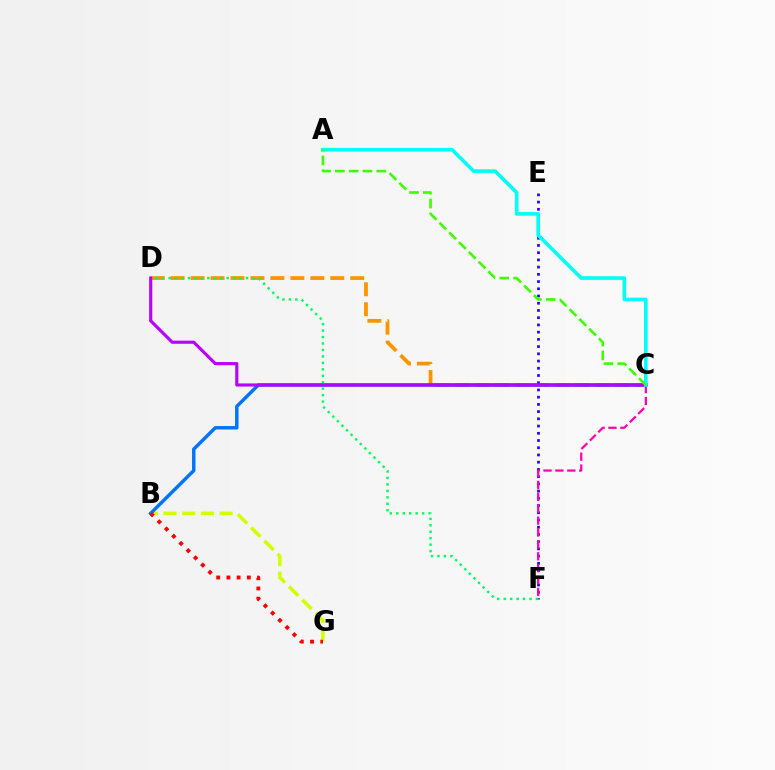{('C', 'D'): [{'color': '#ff9400', 'line_style': 'dashed', 'thickness': 2.71}, {'color': '#b900ff', 'line_style': 'solid', 'thickness': 2.26}], ('B', 'G'): [{'color': '#d1ff00', 'line_style': 'dashed', 'thickness': 2.54}, {'color': '#ff0000', 'line_style': 'dotted', 'thickness': 2.78}], ('E', 'F'): [{'color': '#2500ff', 'line_style': 'dotted', 'thickness': 1.96}], ('B', 'C'): [{'color': '#0074ff', 'line_style': 'solid', 'thickness': 2.48}], ('D', 'F'): [{'color': '#00ff5c', 'line_style': 'dotted', 'thickness': 1.75}], ('C', 'F'): [{'color': '#ff00ac', 'line_style': 'dashed', 'thickness': 1.61}], ('A', 'C'): [{'color': '#00fff6', 'line_style': 'solid', 'thickness': 2.6}, {'color': '#3dff00', 'line_style': 'dashed', 'thickness': 1.88}]}